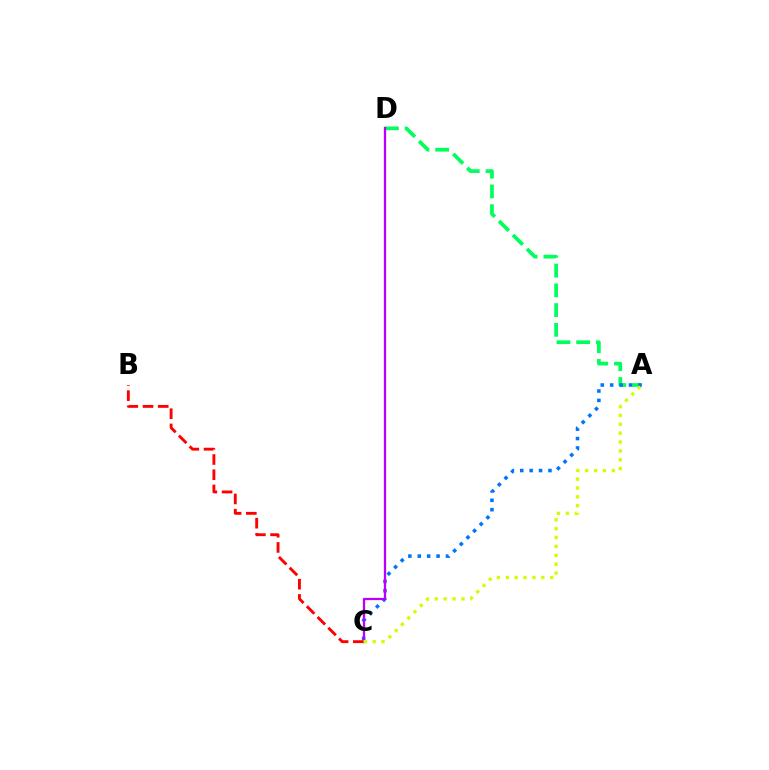{('A', 'D'): [{'color': '#00ff5c', 'line_style': 'dashed', 'thickness': 2.68}], ('A', 'C'): [{'color': '#0074ff', 'line_style': 'dotted', 'thickness': 2.55}, {'color': '#d1ff00', 'line_style': 'dotted', 'thickness': 2.41}], ('C', 'D'): [{'color': '#b900ff', 'line_style': 'solid', 'thickness': 1.64}], ('B', 'C'): [{'color': '#ff0000', 'line_style': 'dashed', 'thickness': 2.07}]}